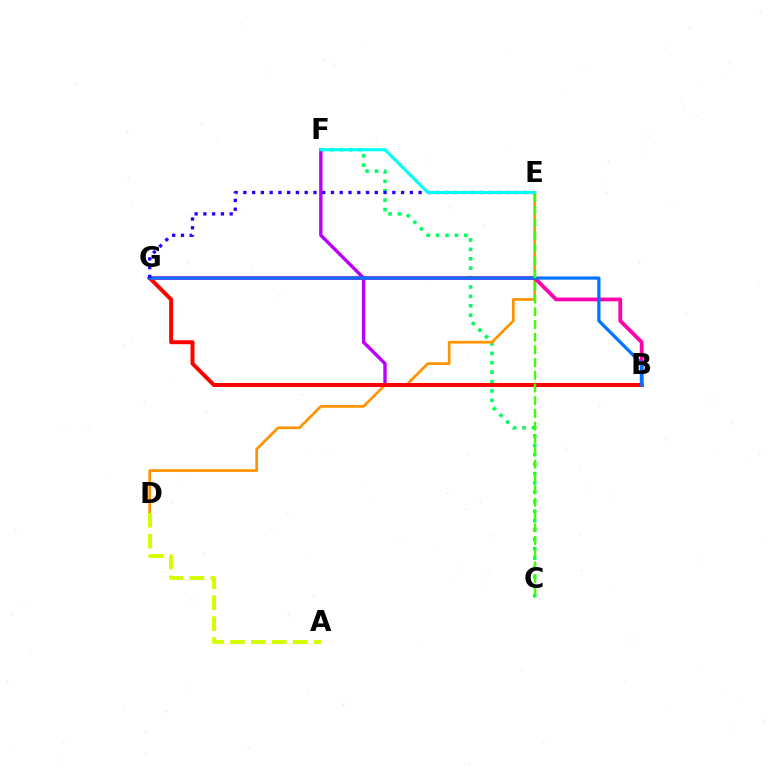{('C', 'F'): [{'color': '#00ff5c', 'line_style': 'dotted', 'thickness': 2.55}], ('D', 'E'): [{'color': '#ff9400', 'line_style': 'solid', 'thickness': 1.95}], ('B', 'G'): [{'color': '#ff00ac', 'line_style': 'solid', 'thickness': 2.73}, {'color': '#ff0000', 'line_style': 'solid', 'thickness': 2.86}, {'color': '#0074ff', 'line_style': 'solid', 'thickness': 2.32}], ('B', 'F'): [{'color': '#b900ff', 'line_style': 'solid', 'thickness': 2.44}], ('C', 'E'): [{'color': '#3dff00', 'line_style': 'dashed', 'thickness': 1.73}], ('E', 'G'): [{'color': '#2500ff', 'line_style': 'dotted', 'thickness': 2.38}], ('A', 'D'): [{'color': '#d1ff00', 'line_style': 'dashed', 'thickness': 2.84}], ('E', 'F'): [{'color': '#00fff6', 'line_style': 'solid', 'thickness': 2.22}]}